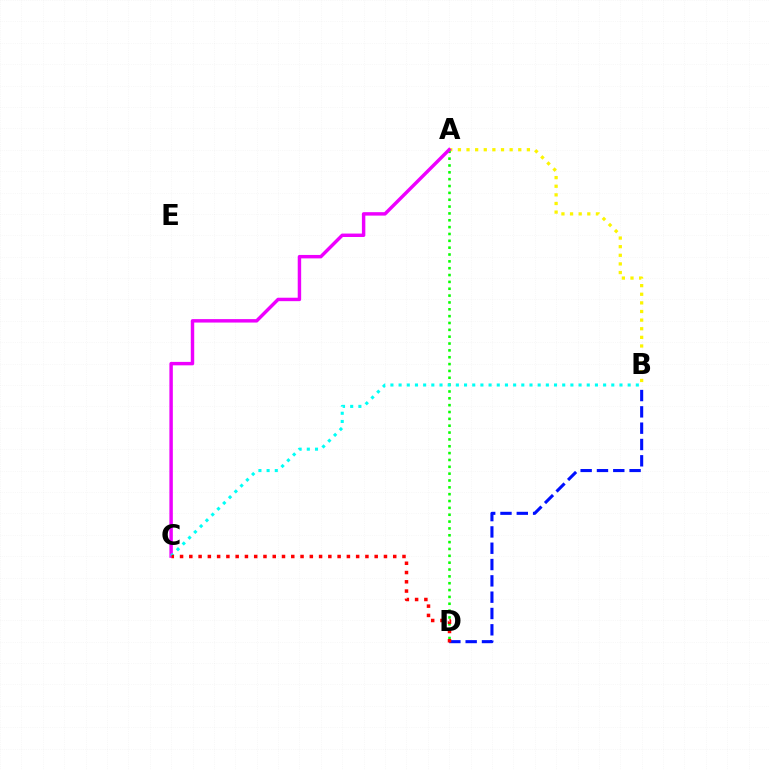{('A', 'B'): [{'color': '#fcf500', 'line_style': 'dotted', 'thickness': 2.34}], ('A', 'D'): [{'color': '#08ff00', 'line_style': 'dotted', 'thickness': 1.86}], ('B', 'D'): [{'color': '#0010ff', 'line_style': 'dashed', 'thickness': 2.22}], ('A', 'C'): [{'color': '#ee00ff', 'line_style': 'solid', 'thickness': 2.48}], ('B', 'C'): [{'color': '#00fff6', 'line_style': 'dotted', 'thickness': 2.22}], ('C', 'D'): [{'color': '#ff0000', 'line_style': 'dotted', 'thickness': 2.52}]}